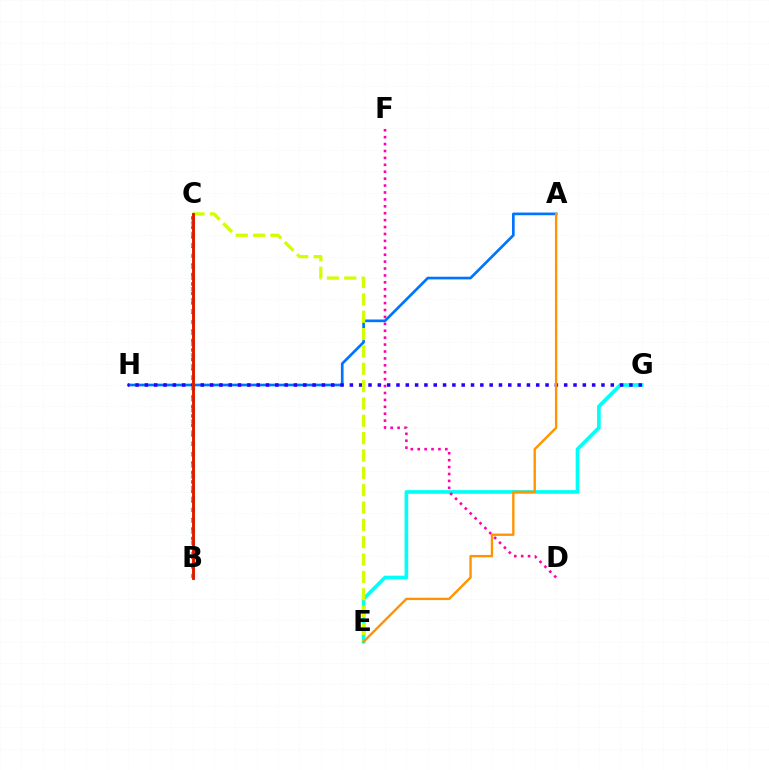{('E', 'G'): [{'color': '#00fff6', 'line_style': 'solid', 'thickness': 2.64}], ('D', 'F'): [{'color': '#ff00ac', 'line_style': 'dotted', 'thickness': 1.88}], ('A', 'H'): [{'color': '#0074ff', 'line_style': 'solid', 'thickness': 1.93}], ('B', 'C'): [{'color': '#b900ff', 'line_style': 'dotted', 'thickness': 2.56}, {'color': '#3dff00', 'line_style': 'solid', 'thickness': 2.11}, {'color': '#00ff5c', 'line_style': 'dotted', 'thickness': 3.0}, {'color': '#ff0000', 'line_style': 'solid', 'thickness': 1.94}], ('G', 'H'): [{'color': '#2500ff', 'line_style': 'dotted', 'thickness': 2.53}], ('C', 'E'): [{'color': '#d1ff00', 'line_style': 'dashed', 'thickness': 2.36}], ('A', 'E'): [{'color': '#ff9400', 'line_style': 'solid', 'thickness': 1.71}]}